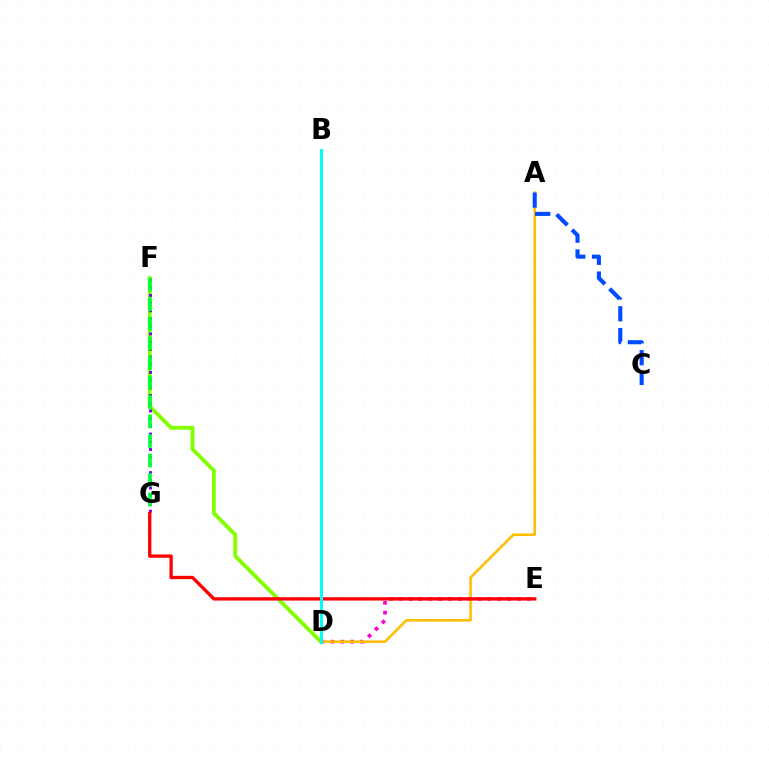{('D', 'E'): [{'color': '#ff00cf', 'line_style': 'dotted', 'thickness': 2.68}], ('D', 'F'): [{'color': '#84ff00', 'line_style': 'solid', 'thickness': 2.78}], ('F', 'G'): [{'color': '#7200ff', 'line_style': 'dotted', 'thickness': 2.09}, {'color': '#00ff39', 'line_style': 'dashed', 'thickness': 2.65}], ('A', 'D'): [{'color': '#ffbd00', 'line_style': 'solid', 'thickness': 1.84}], ('E', 'G'): [{'color': '#ff0000', 'line_style': 'solid', 'thickness': 2.4}], ('B', 'D'): [{'color': '#00fff6', 'line_style': 'solid', 'thickness': 2.15}], ('A', 'C'): [{'color': '#004bff', 'line_style': 'dashed', 'thickness': 2.96}]}